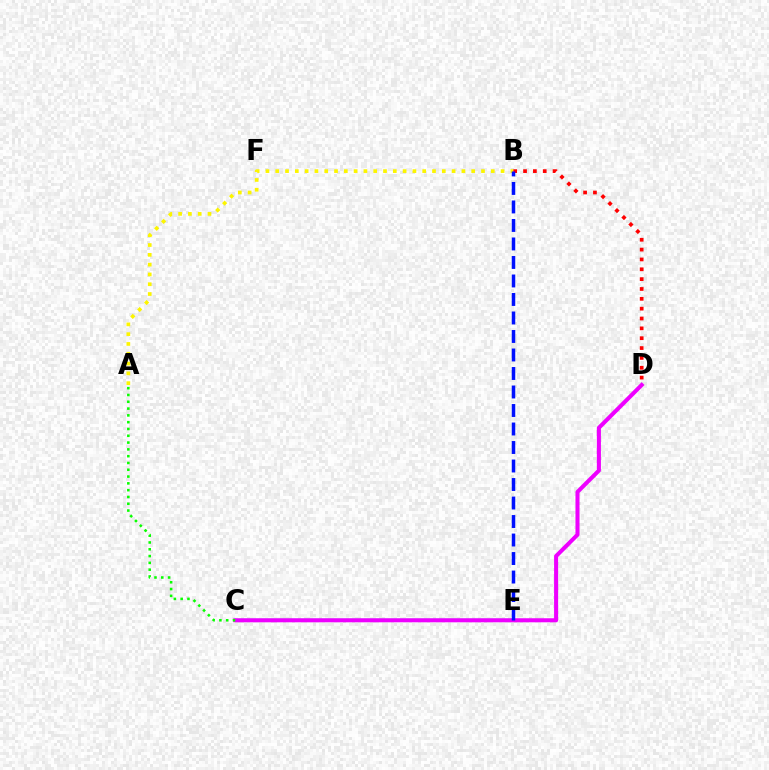{('A', 'B'): [{'color': '#fcf500', 'line_style': 'dotted', 'thickness': 2.66}], ('C', 'E'): [{'color': '#00fff6', 'line_style': 'solid', 'thickness': 1.64}], ('B', 'D'): [{'color': '#ff0000', 'line_style': 'dotted', 'thickness': 2.68}], ('C', 'D'): [{'color': '#ee00ff', 'line_style': 'solid', 'thickness': 2.92}], ('A', 'C'): [{'color': '#08ff00', 'line_style': 'dotted', 'thickness': 1.85}], ('B', 'E'): [{'color': '#0010ff', 'line_style': 'dashed', 'thickness': 2.51}]}